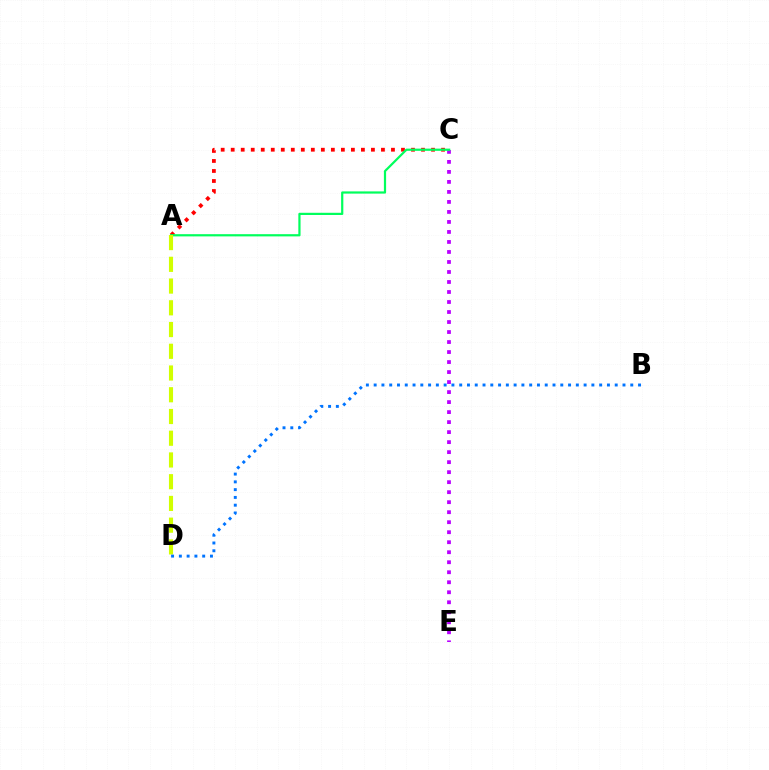{('A', 'C'): [{'color': '#ff0000', 'line_style': 'dotted', 'thickness': 2.72}, {'color': '#00ff5c', 'line_style': 'solid', 'thickness': 1.59}], ('C', 'E'): [{'color': '#b900ff', 'line_style': 'dotted', 'thickness': 2.72}], ('A', 'D'): [{'color': '#d1ff00', 'line_style': 'dashed', 'thickness': 2.95}], ('B', 'D'): [{'color': '#0074ff', 'line_style': 'dotted', 'thickness': 2.11}]}